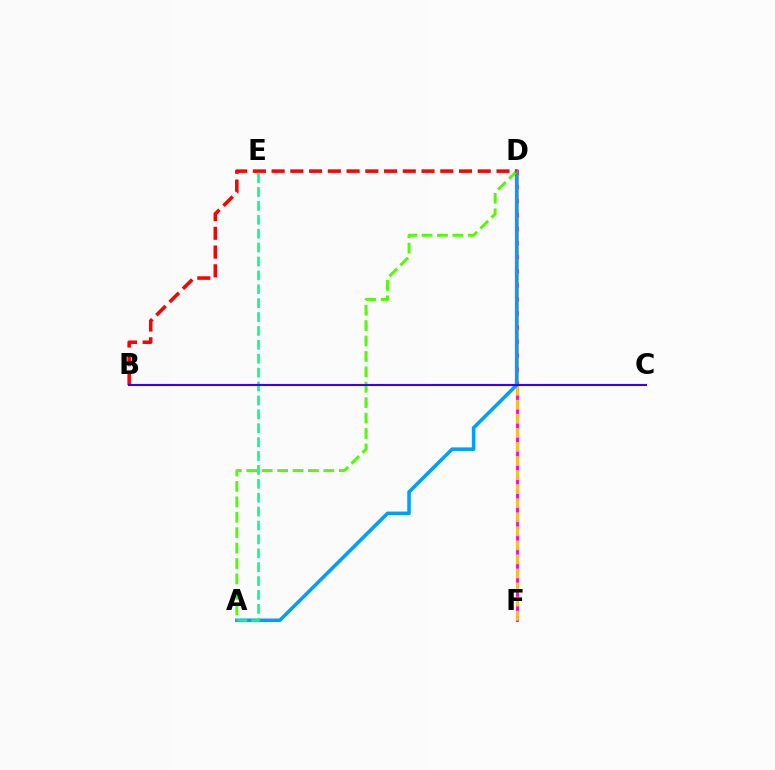{('D', 'F'): [{'color': '#ff00ed', 'line_style': 'solid', 'thickness': 2.06}, {'color': '#ffd500', 'line_style': 'dashed', 'thickness': 1.91}], ('A', 'D'): [{'color': '#009eff', 'line_style': 'solid', 'thickness': 2.56}, {'color': '#4fff00', 'line_style': 'dashed', 'thickness': 2.09}], ('A', 'E'): [{'color': '#00ff86', 'line_style': 'dashed', 'thickness': 1.89}], ('B', 'D'): [{'color': '#ff0000', 'line_style': 'dashed', 'thickness': 2.55}], ('B', 'C'): [{'color': '#3700ff', 'line_style': 'solid', 'thickness': 1.51}]}